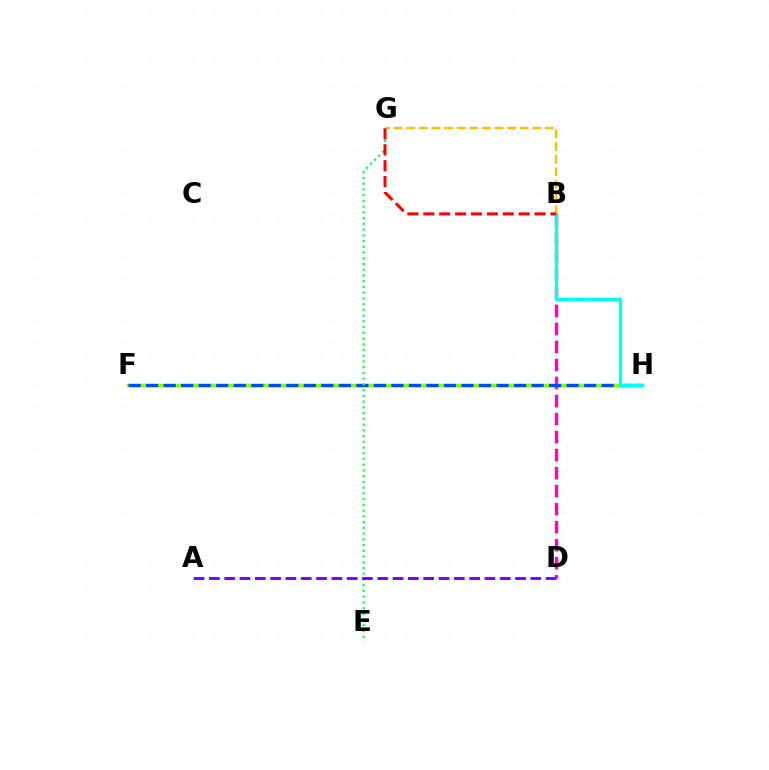{('B', 'D'): [{'color': '#ff00cf', 'line_style': 'dashed', 'thickness': 2.45}], ('F', 'H'): [{'color': '#84ff00', 'line_style': 'solid', 'thickness': 2.49}, {'color': '#004bff', 'line_style': 'dashed', 'thickness': 2.38}], ('B', 'H'): [{'color': '#00fff6', 'line_style': 'solid', 'thickness': 2.42}], ('E', 'G'): [{'color': '#00ff39', 'line_style': 'dotted', 'thickness': 1.56}], ('A', 'D'): [{'color': '#7200ff', 'line_style': 'dashed', 'thickness': 2.08}], ('B', 'G'): [{'color': '#ffbd00', 'line_style': 'dashed', 'thickness': 1.71}, {'color': '#ff0000', 'line_style': 'dashed', 'thickness': 2.16}]}